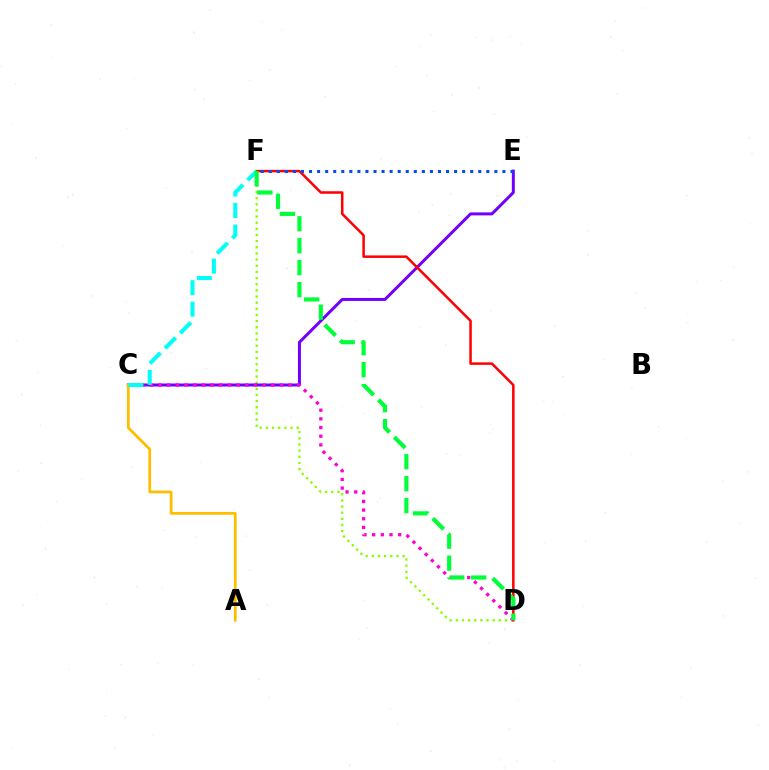{('D', 'F'): [{'color': '#84ff00', 'line_style': 'dotted', 'thickness': 1.67}, {'color': '#ff0000', 'line_style': 'solid', 'thickness': 1.81}, {'color': '#00ff39', 'line_style': 'dashed', 'thickness': 2.98}], ('C', 'E'): [{'color': '#7200ff', 'line_style': 'solid', 'thickness': 2.16}], ('E', 'F'): [{'color': '#004bff', 'line_style': 'dotted', 'thickness': 2.19}], ('A', 'C'): [{'color': '#ffbd00', 'line_style': 'solid', 'thickness': 1.98}], ('C', 'D'): [{'color': '#ff00cf', 'line_style': 'dotted', 'thickness': 2.36}], ('C', 'F'): [{'color': '#00fff6', 'line_style': 'dashed', 'thickness': 2.92}]}